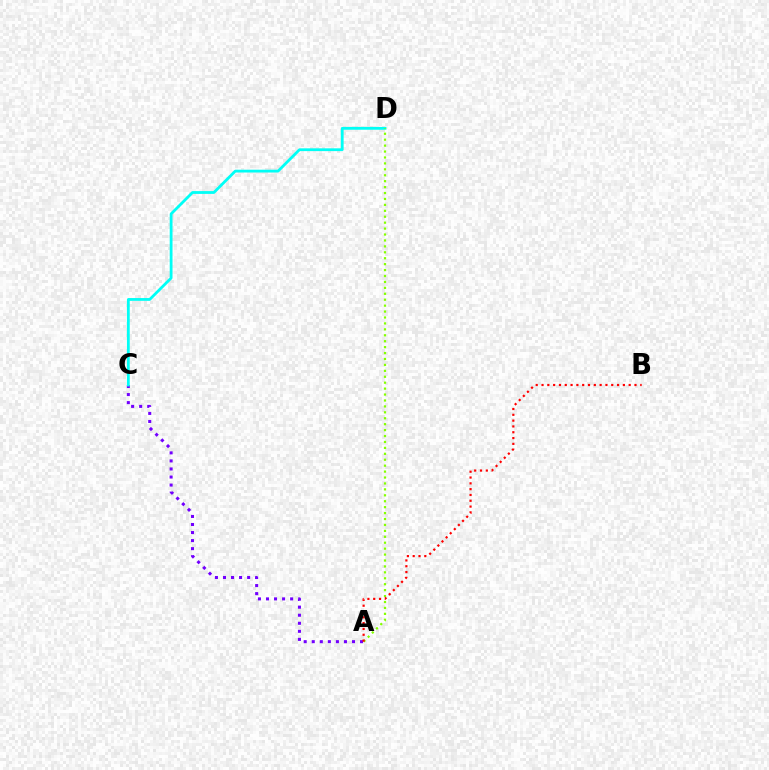{('A', 'C'): [{'color': '#7200ff', 'line_style': 'dotted', 'thickness': 2.19}], ('C', 'D'): [{'color': '#00fff6', 'line_style': 'solid', 'thickness': 2.01}], ('A', 'D'): [{'color': '#84ff00', 'line_style': 'dotted', 'thickness': 1.61}], ('A', 'B'): [{'color': '#ff0000', 'line_style': 'dotted', 'thickness': 1.58}]}